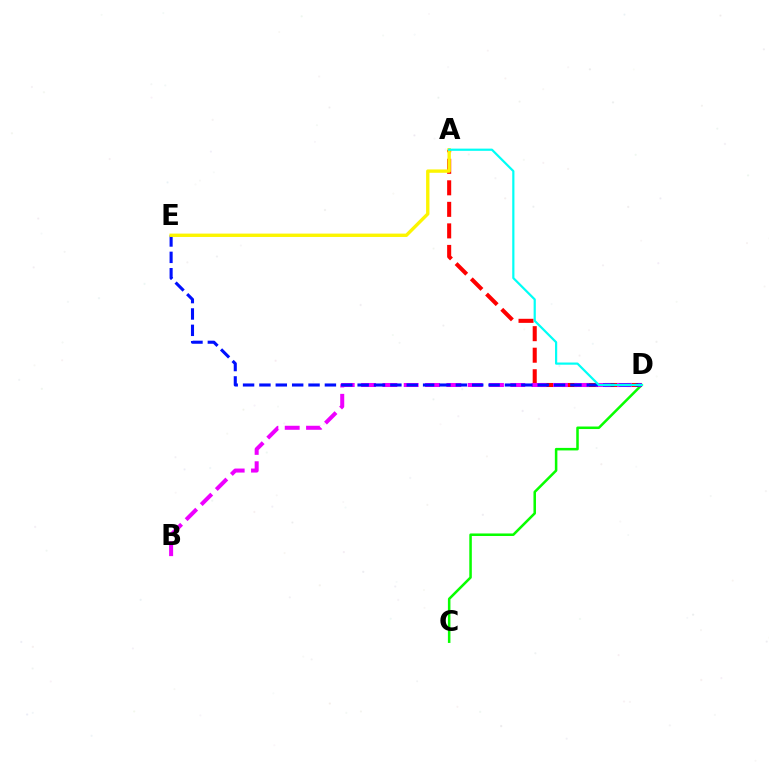{('C', 'D'): [{'color': '#08ff00', 'line_style': 'solid', 'thickness': 1.82}], ('A', 'D'): [{'color': '#ff0000', 'line_style': 'dashed', 'thickness': 2.93}, {'color': '#00fff6', 'line_style': 'solid', 'thickness': 1.58}], ('B', 'D'): [{'color': '#ee00ff', 'line_style': 'dashed', 'thickness': 2.9}], ('D', 'E'): [{'color': '#0010ff', 'line_style': 'dashed', 'thickness': 2.22}], ('A', 'E'): [{'color': '#fcf500', 'line_style': 'solid', 'thickness': 2.42}]}